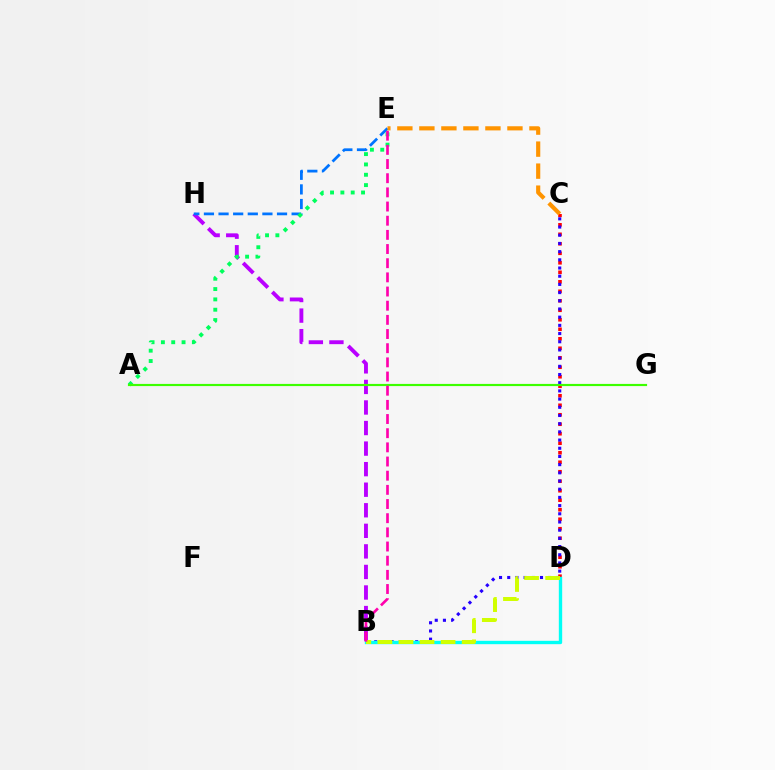{('C', 'D'): [{'color': '#ff0000', 'line_style': 'dotted', 'thickness': 2.58}], ('B', 'C'): [{'color': '#2500ff', 'line_style': 'dotted', 'thickness': 2.23}], ('B', 'H'): [{'color': '#b900ff', 'line_style': 'dashed', 'thickness': 2.79}], ('B', 'D'): [{'color': '#00fff6', 'line_style': 'solid', 'thickness': 2.42}, {'color': '#d1ff00', 'line_style': 'dashed', 'thickness': 2.86}], ('E', 'H'): [{'color': '#0074ff', 'line_style': 'dashed', 'thickness': 1.99}], ('A', 'E'): [{'color': '#00ff5c', 'line_style': 'dotted', 'thickness': 2.81}], ('A', 'G'): [{'color': '#3dff00', 'line_style': 'solid', 'thickness': 1.57}], ('B', 'E'): [{'color': '#ff00ac', 'line_style': 'dashed', 'thickness': 1.92}], ('C', 'E'): [{'color': '#ff9400', 'line_style': 'dashed', 'thickness': 2.99}]}